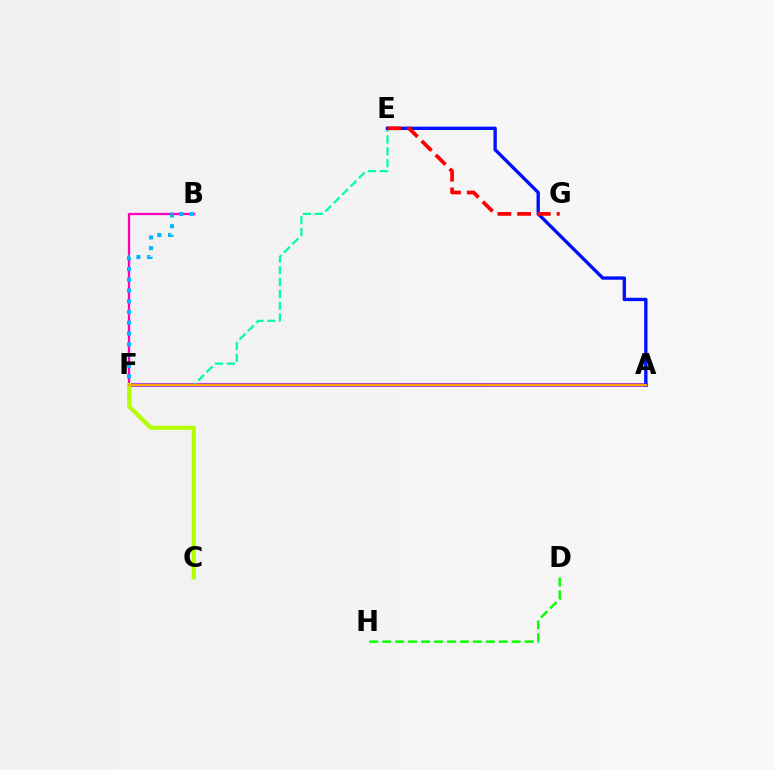{('B', 'F'): [{'color': '#ff00bd', 'line_style': 'solid', 'thickness': 1.65}, {'color': '#00b5ff', 'line_style': 'dotted', 'thickness': 2.92}], ('D', 'H'): [{'color': '#08ff00', 'line_style': 'dashed', 'thickness': 1.76}], ('A', 'F'): [{'color': '#9b00ff', 'line_style': 'solid', 'thickness': 2.61}, {'color': '#ffa500', 'line_style': 'solid', 'thickness': 1.67}], ('C', 'F'): [{'color': '#b3ff00', 'line_style': 'solid', 'thickness': 2.98}], ('E', 'F'): [{'color': '#00ff9d', 'line_style': 'dashed', 'thickness': 1.6}], ('A', 'E'): [{'color': '#0010ff', 'line_style': 'solid', 'thickness': 2.41}], ('E', 'G'): [{'color': '#ff0000', 'line_style': 'dashed', 'thickness': 2.68}]}